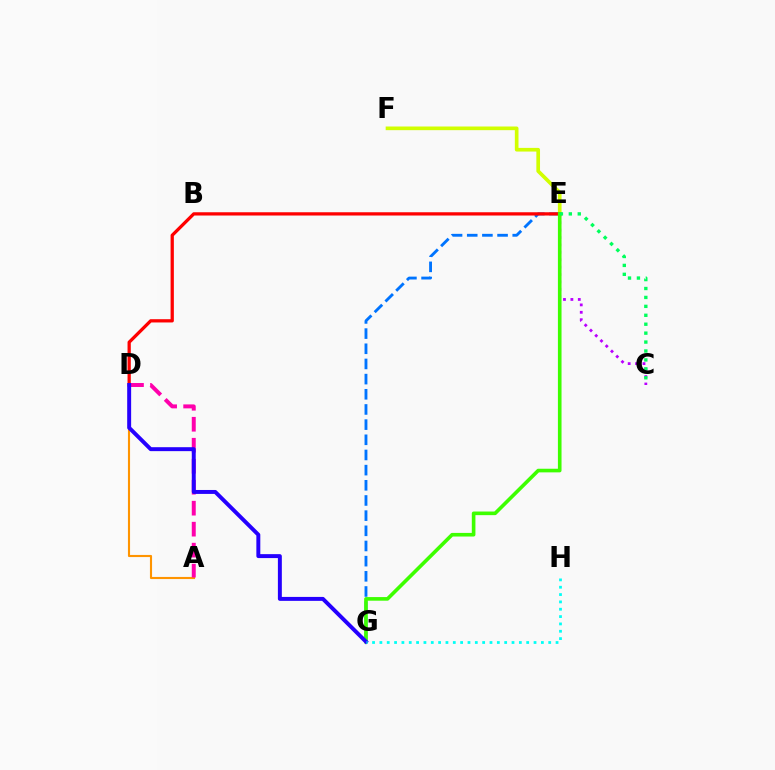{('E', 'F'): [{'color': '#d1ff00', 'line_style': 'solid', 'thickness': 2.63}], ('E', 'G'): [{'color': '#0074ff', 'line_style': 'dashed', 'thickness': 2.06}, {'color': '#3dff00', 'line_style': 'solid', 'thickness': 2.61}], ('A', 'D'): [{'color': '#ff9400', 'line_style': 'solid', 'thickness': 1.53}, {'color': '#ff00ac', 'line_style': 'dashed', 'thickness': 2.85}], ('D', 'E'): [{'color': '#ff0000', 'line_style': 'solid', 'thickness': 2.35}], ('C', 'E'): [{'color': '#b900ff', 'line_style': 'dotted', 'thickness': 2.01}, {'color': '#00ff5c', 'line_style': 'dotted', 'thickness': 2.43}], ('D', 'G'): [{'color': '#2500ff', 'line_style': 'solid', 'thickness': 2.84}], ('G', 'H'): [{'color': '#00fff6', 'line_style': 'dotted', 'thickness': 1.99}]}